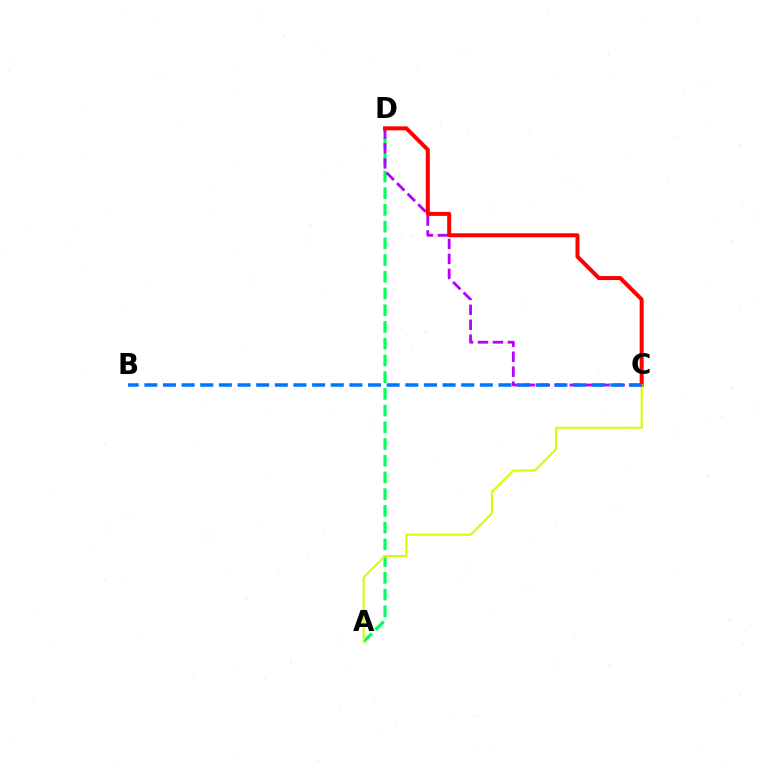{('A', 'D'): [{'color': '#00ff5c', 'line_style': 'dashed', 'thickness': 2.27}], ('C', 'D'): [{'color': '#b900ff', 'line_style': 'dashed', 'thickness': 2.03}, {'color': '#ff0000', 'line_style': 'solid', 'thickness': 2.87}], ('A', 'C'): [{'color': '#d1ff00', 'line_style': 'solid', 'thickness': 1.5}], ('B', 'C'): [{'color': '#0074ff', 'line_style': 'dashed', 'thickness': 2.53}]}